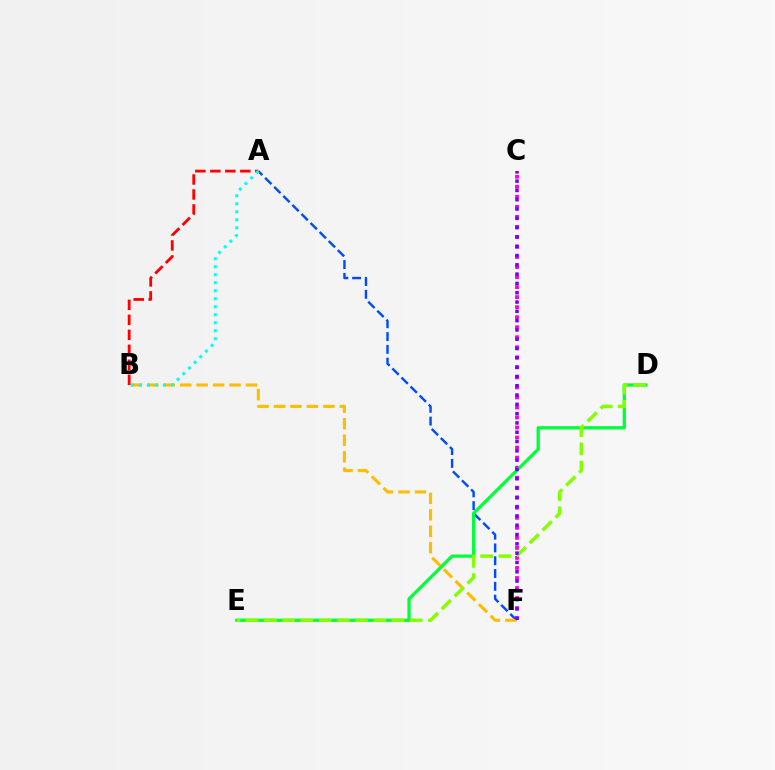{('A', 'F'): [{'color': '#004bff', 'line_style': 'dashed', 'thickness': 1.74}], ('C', 'F'): [{'color': '#ff00cf', 'line_style': 'dotted', 'thickness': 2.73}, {'color': '#7200ff', 'line_style': 'dotted', 'thickness': 2.53}], ('D', 'E'): [{'color': '#00ff39', 'line_style': 'solid', 'thickness': 2.34}, {'color': '#84ff00', 'line_style': 'dashed', 'thickness': 2.48}], ('B', 'F'): [{'color': '#ffbd00', 'line_style': 'dashed', 'thickness': 2.24}], ('A', 'B'): [{'color': '#ff0000', 'line_style': 'dashed', 'thickness': 2.04}, {'color': '#00fff6', 'line_style': 'dotted', 'thickness': 2.17}]}